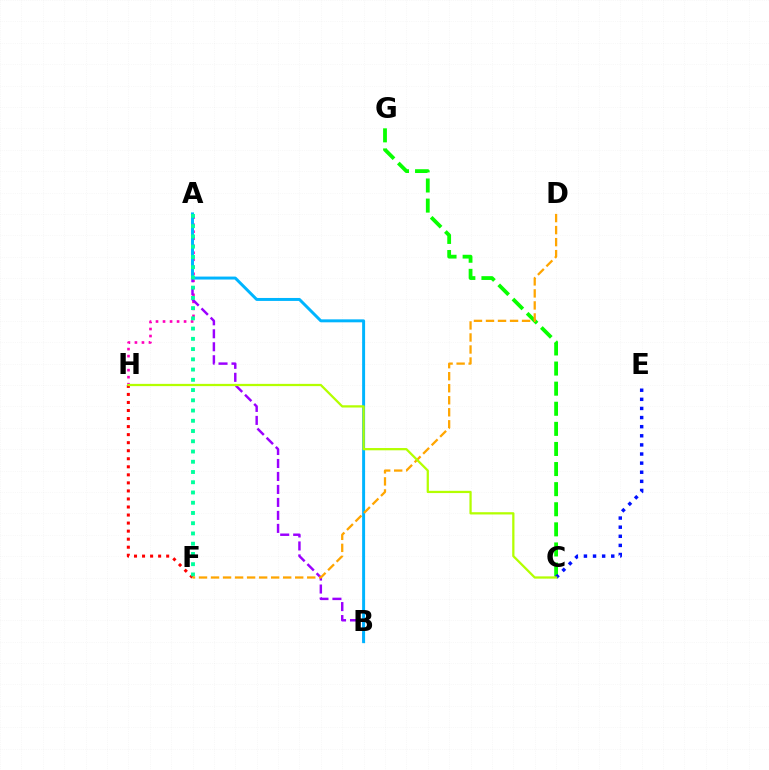{('A', 'H'): [{'color': '#ff00bd', 'line_style': 'dotted', 'thickness': 1.91}], ('C', 'G'): [{'color': '#08ff00', 'line_style': 'dashed', 'thickness': 2.73}], ('A', 'B'): [{'color': '#9b00ff', 'line_style': 'dashed', 'thickness': 1.76}, {'color': '#00b5ff', 'line_style': 'solid', 'thickness': 2.13}], ('F', 'H'): [{'color': '#ff0000', 'line_style': 'dotted', 'thickness': 2.18}], ('C', 'E'): [{'color': '#0010ff', 'line_style': 'dotted', 'thickness': 2.48}], ('A', 'F'): [{'color': '#00ff9d', 'line_style': 'dotted', 'thickness': 2.78}], ('D', 'F'): [{'color': '#ffa500', 'line_style': 'dashed', 'thickness': 1.63}], ('C', 'H'): [{'color': '#b3ff00', 'line_style': 'solid', 'thickness': 1.63}]}